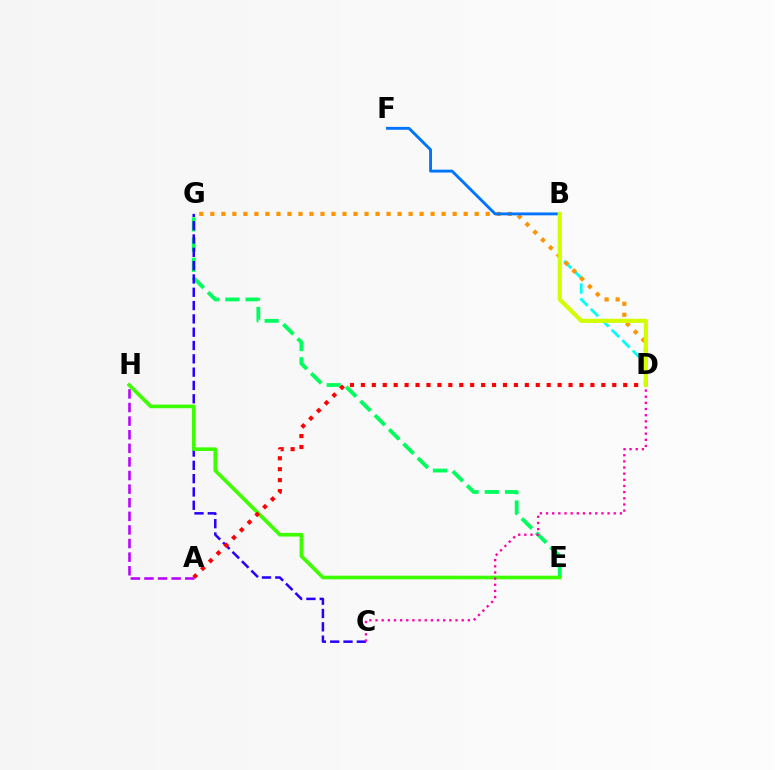{('E', 'G'): [{'color': '#00ff5c', 'line_style': 'dashed', 'thickness': 2.75}], ('B', 'D'): [{'color': '#00fff6', 'line_style': 'dashed', 'thickness': 2.01}, {'color': '#d1ff00', 'line_style': 'solid', 'thickness': 2.99}], ('C', 'G'): [{'color': '#2500ff', 'line_style': 'dashed', 'thickness': 1.81}], ('D', 'G'): [{'color': '#ff9400', 'line_style': 'dotted', 'thickness': 2.99}], ('E', 'H'): [{'color': '#3dff00', 'line_style': 'solid', 'thickness': 2.63}], ('A', 'D'): [{'color': '#ff0000', 'line_style': 'dotted', 'thickness': 2.97}], ('B', 'F'): [{'color': '#0074ff', 'line_style': 'solid', 'thickness': 2.08}], ('A', 'H'): [{'color': '#b900ff', 'line_style': 'dashed', 'thickness': 1.85}], ('C', 'D'): [{'color': '#ff00ac', 'line_style': 'dotted', 'thickness': 1.67}]}